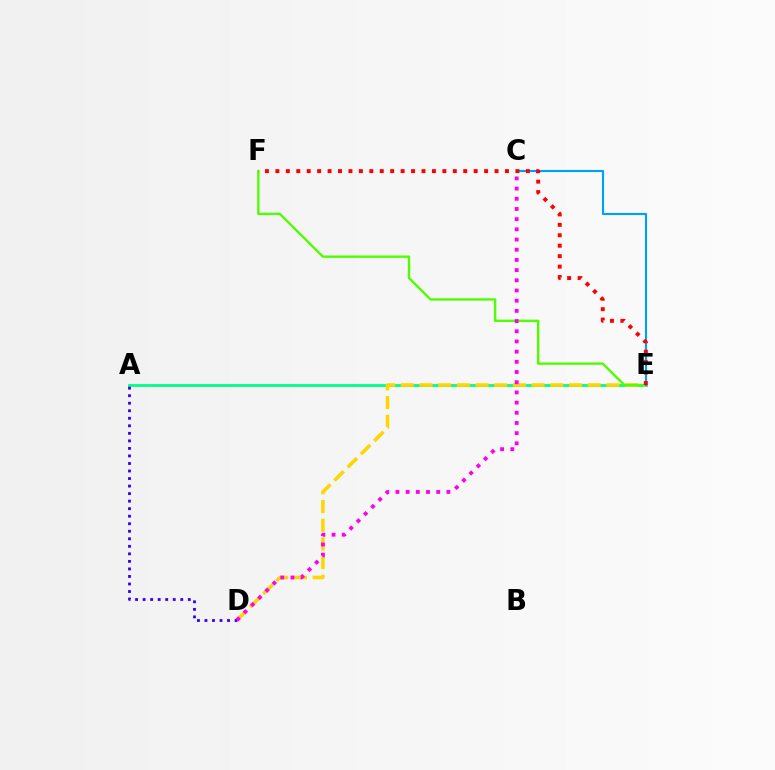{('A', 'E'): [{'color': '#00ff86', 'line_style': 'solid', 'thickness': 2.02}], ('D', 'E'): [{'color': '#ffd500', 'line_style': 'dashed', 'thickness': 2.54}], ('A', 'D'): [{'color': '#3700ff', 'line_style': 'dotted', 'thickness': 2.05}], ('E', 'F'): [{'color': '#4fff00', 'line_style': 'solid', 'thickness': 1.71}, {'color': '#ff0000', 'line_style': 'dotted', 'thickness': 2.84}], ('C', 'D'): [{'color': '#ff00ed', 'line_style': 'dotted', 'thickness': 2.77}], ('C', 'E'): [{'color': '#009eff', 'line_style': 'solid', 'thickness': 1.54}]}